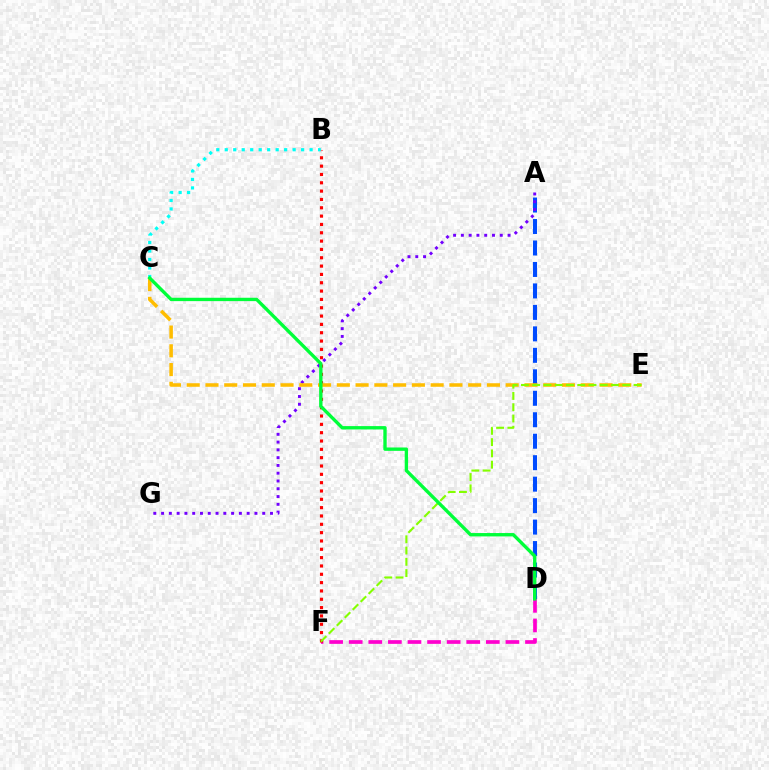{('D', 'F'): [{'color': '#ff00cf', 'line_style': 'dashed', 'thickness': 2.66}], ('B', 'F'): [{'color': '#ff0000', 'line_style': 'dotted', 'thickness': 2.26}], ('A', 'D'): [{'color': '#004bff', 'line_style': 'dashed', 'thickness': 2.92}], ('A', 'G'): [{'color': '#7200ff', 'line_style': 'dotted', 'thickness': 2.11}], ('C', 'E'): [{'color': '#ffbd00', 'line_style': 'dashed', 'thickness': 2.55}], ('E', 'F'): [{'color': '#84ff00', 'line_style': 'dashed', 'thickness': 1.53}], ('B', 'C'): [{'color': '#00fff6', 'line_style': 'dotted', 'thickness': 2.31}], ('C', 'D'): [{'color': '#00ff39', 'line_style': 'solid', 'thickness': 2.42}]}